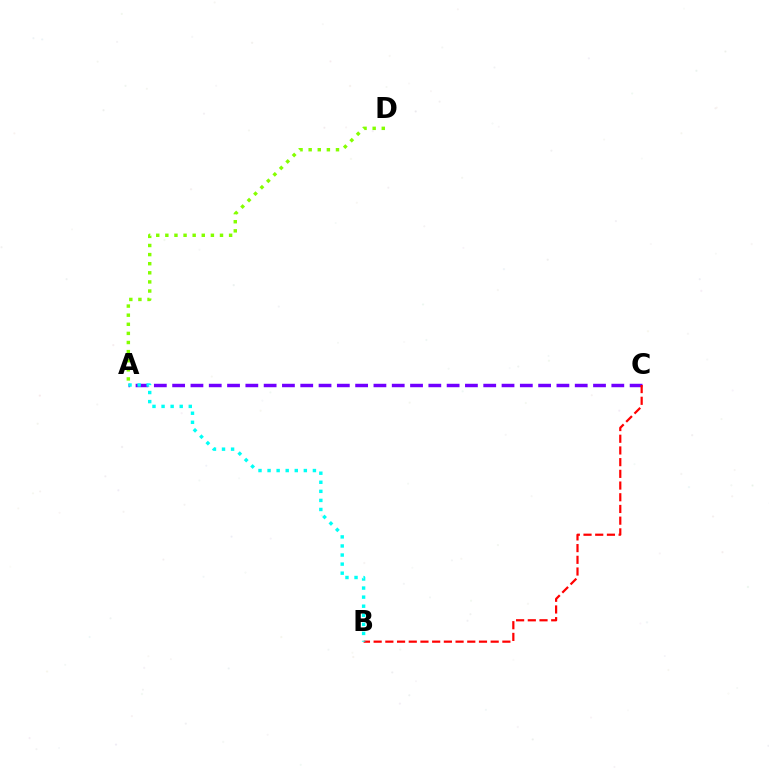{('A', 'D'): [{'color': '#84ff00', 'line_style': 'dotted', 'thickness': 2.47}], ('A', 'C'): [{'color': '#7200ff', 'line_style': 'dashed', 'thickness': 2.49}], ('B', 'C'): [{'color': '#ff0000', 'line_style': 'dashed', 'thickness': 1.59}], ('A', 'B'): [{'color': '#00fff6', 'line_style': 'dotted', 'thickness': 2.46}]}